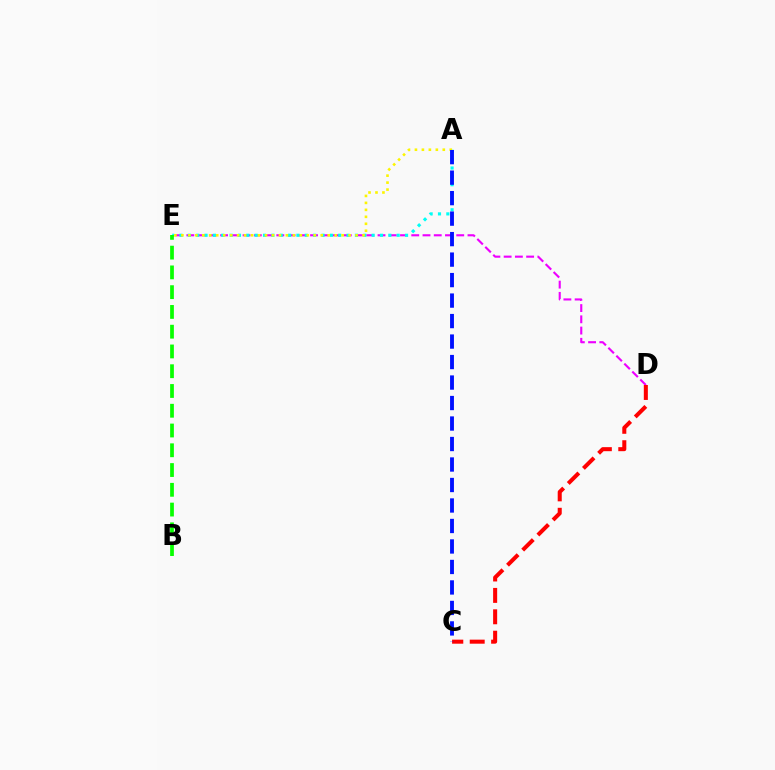{('D', 'E'): [{'color': '#ee00ff', 'line_style': 'dashed', 'thickness': 1.53}], ('A', 'E'): [{'color': '#00fff6', 'line_style': 'dotted', 'thickness': 2.27}, {'color': '#fcf500', 'line_style': 'dotted', 'thickness': 1.89}], ('B', 'E'): [{'color': '#08ff00', 'line_style': 'dashed', 'thickness': 2.69}], ('C', 'D'): [{'color': '#ff0000', 'line_style': 'dashed', 'thickness': 2.91}], ('A', 'C'): [{'color': '#0010ff', 'line_style': 'dashed', 'thickness': 2.78}]}